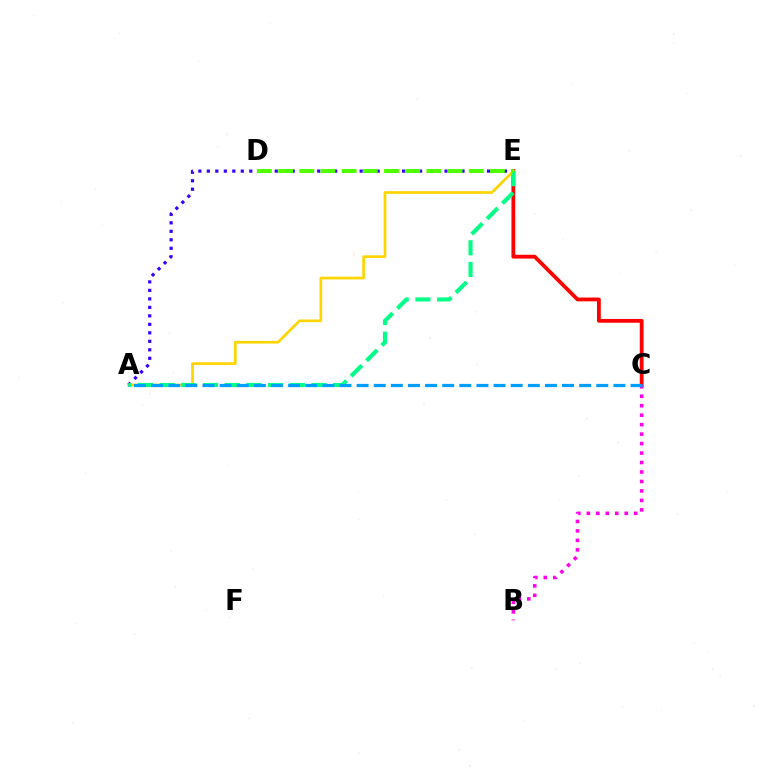{('C', 'E'): [{'color': '#ff0000', 'line_style': 'solid', 'thickness': 2.74}], ('A', 'E'): [{'color': '#3700ff', 'line_style': 'dotted', 'thickness': 2.31}, {'color': '#ffd500', 'line_style': 'solid', 'thickness': 1.94}, {'color': '#00ff86', 'line_style': 'dashed', 'thickness': 2.95}], ('B', 'C'): [{'color': '#ff00ed', 'line_style': 'dotted', 'thickness': 2.57}], ('A', 'C'): [{'color': '#009eff', 'line_style': 'dashed', 'thickness': 2.33}], ('D', 'E'): [{'color': '#4fff00', 'line_style': 'dashed', 'thickness': 2.88}]}